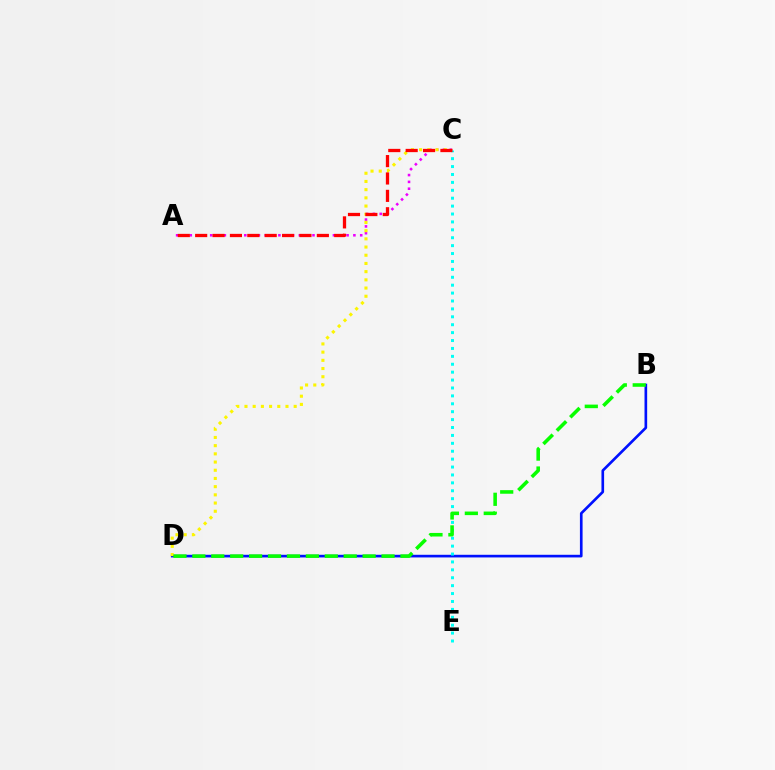{('B', 'D'): [{'color': '#0010ff', 'line_style': 'solid', 'thickness': 1.91}, {'color': '#08ff00', 'line_style': 'dashed', 'thickness': 2.57}], ('A', 'C'): [{'color': '#ee00ff', 'line_style': 'dotted', 'thickness': 1.85}, {'color': '#ff0000', 'line_style': 'dashed', 'thickness': 2.36}], ('C', 'D'): [{'color': '#fcf500', 'line_style': 'dotted', 'thickness': 2.23}], ('C', 'E'): [{'color': '#00fff6', 'line_style': 'dotted', 'thickness': 2.15}]}